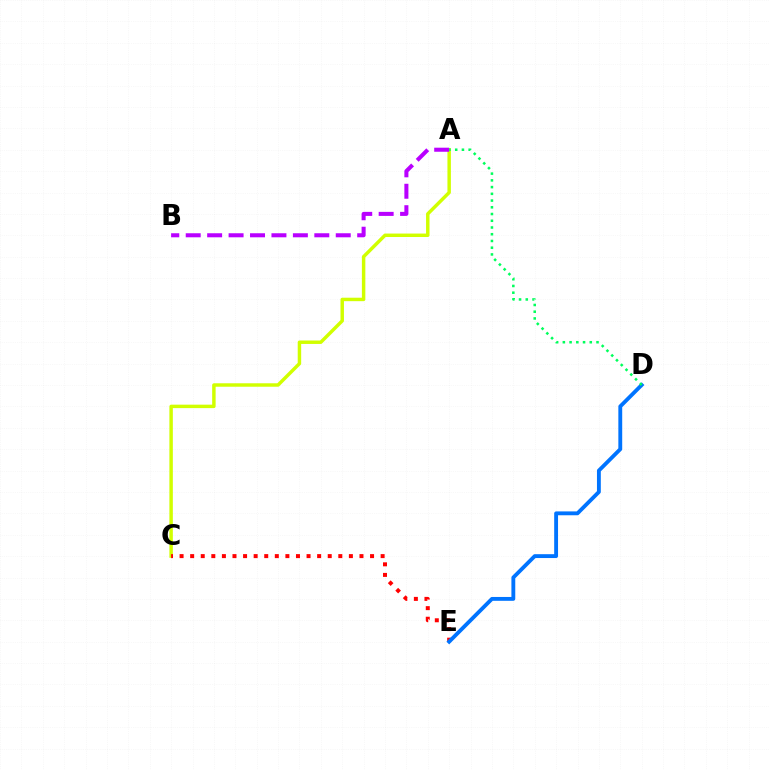{('A', 'C'): [{'color': '#d1ff00', 'line_style': 'solid', 'thickness': 2.49}], ('C', 'E'): [{'color': '#ff0000', 'line_style': 'dotted', 'thickness': 2.88}], ('D', 'E'): [{'color': '#0074ff', 'line_style': 'solid', 'thickness': 2.78}], ('A', 'B'): [{'color': '#b900ff', 'line_style': 'dashed', 'thickness': 2.91}], ('A', 'D'): [{'color': '#00ff5c', 'line_style': 'dotted', 'thickness': 1.83}]}